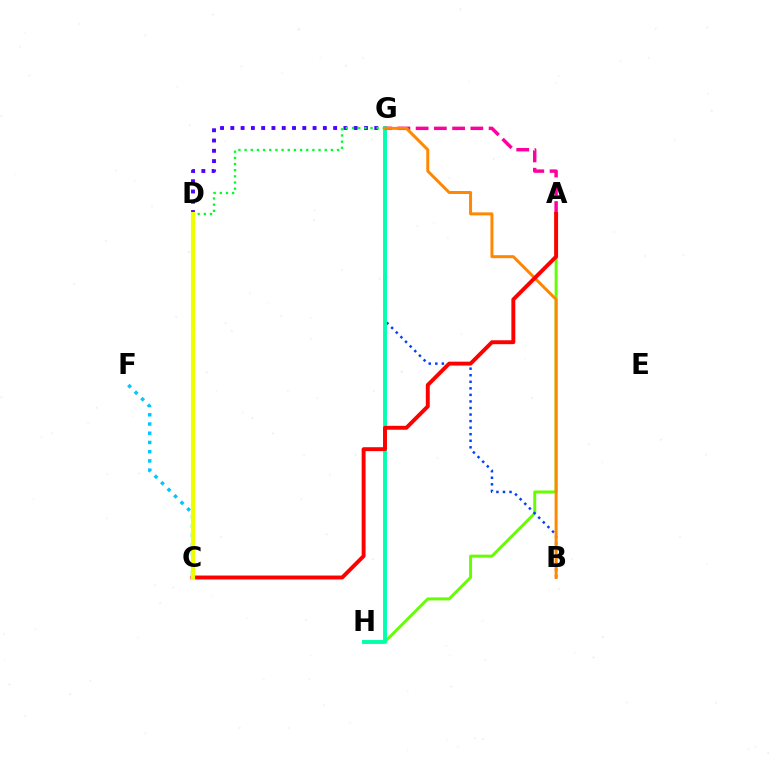{('A', 'H'): [{'color': '#66ff00', 'line_style': 'solid', 'thickness': 2.13}], ('D', 'G'): [{'color': '#4f00ff', 'line_style': 'dotted', 'thickness': 2.79}, {'color': '#00ff27', 'line_style': 'dotted', 'thickness': 1.67}], ('B', 'G'): [{'color': '#003fff', 'line_style': 'dotted', 'thickness': 1.78}, {'color': '#ff8800', 'line_style': 'solid', 'thickness': 2.15}], ('G', 'H'): [{'color': '#00ffaf', 'line_style': 'solid', 'thickness': 2.78}], ('C', 'D'): [{'color': '#d600ff', 'line_style': 'dotted', 'thickness': 1.76}, {'color': '#eeff00', 'line_style': 'solid', 'thickness': 2.98}], ('A', 'G'): [{'color': '#ff00a0', 'line_style': 'dashed', 'thickness': 2.48}], ('C', 'F'): [{'color': '#00c7ff', 'line_style': 'dotted', 'thickness': 2.51}], ('A', 'C'): [{'color': '#ff0000', 'line_style': 'solid', 'thickness': 2.82}]}